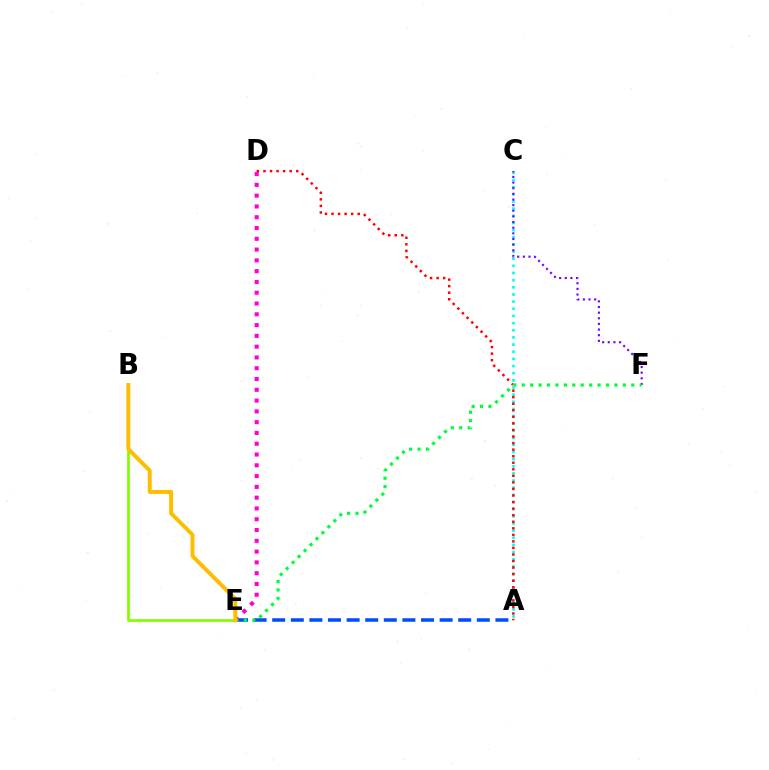{('B', 'E'): [{'color': '#84ff00', 'line_style': 'solid', 'thickness': 1.98}, {'color': '#ffbd00', 'line_style': 'solid', 'thickness': 2.85}], ('A', 'E'): [{'color': '#004bff', 'line_style': 'dashed', 'thickness': 2.53}], ('A', 'C'): [{'color': '#00fff6', 'line_style': 'dotted', 'thickness': 1.94}], ('C', 'F'): [{'color': '#7200ff', 'line_style': 'dotted', 'thickness': 1.53}], ('A', 'D'): [{'color': '#ff0000', 'line_style': 'dotted', 'thickness': 1.78}], ('D', 'E'): [{'color': '#ff00cf', 'line_style': 'dotted', 'thickness': 2.93}], ('E', 'F'): [{'color': '#00ff39', 'line_style': 'dotted', 'thickness': 2.29}]}